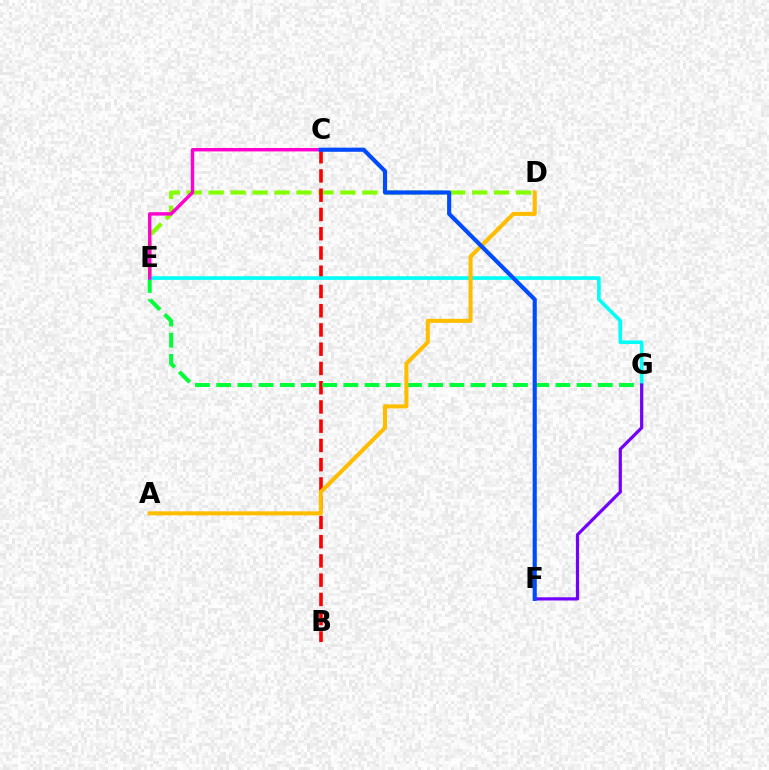{('D', 'E'): [{'color': '#84ff00', 'line_style': 'dashed', 'thickness': 2.98}], ('B', 'C'): [{'color': '#ff0000', 'line_style': 'dashed', 'thickness': 2.61}], ('E', 'G'): [{'color': '#00ff39', 'line_style': 'dashed', 'thickness': 2.88}, {'color': '#00fff6', 'line_style': 'solid', 'thickness': 2.62}], ('F', 'G'): [{'color': '#7200ff', 'line_style': 'solid', 'thickness': 2.3}], ('A', 'D'): [{'color': '#ffbd00', 'line_style': 'solid', 'thickness': 2.91}], ('C', 'E'): [{'color': '#ff00cf', 'line_style': 'solid', 'thickness': 2.45}], ('C', 'F'): [{'color': '#004bff', 'line_style': 'solid', 'thickness': 2.97}]}